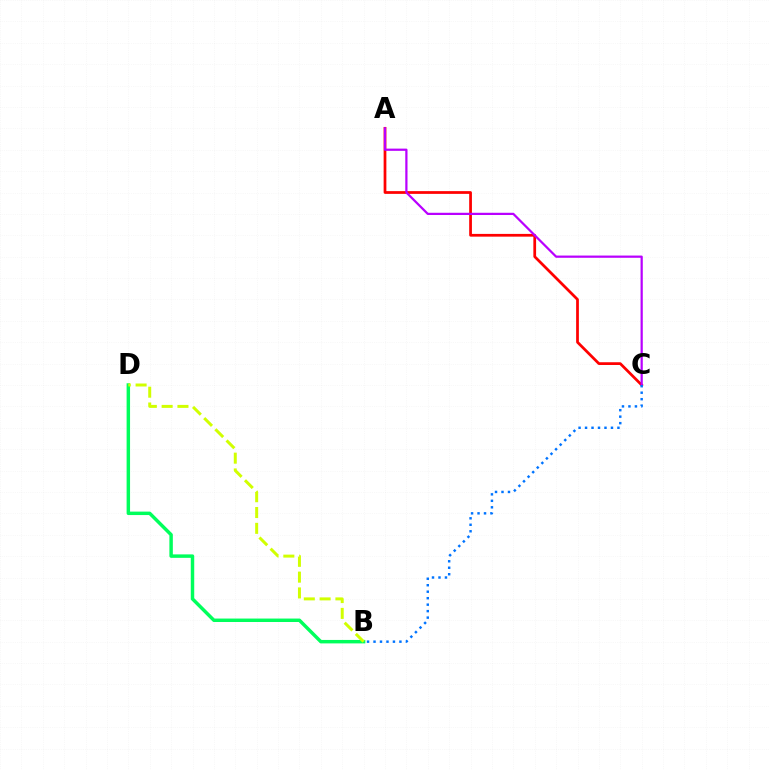{('A', 'C'): [{'color': '#ff0000', 'line_style': 'solid', 'thickness': 1.98}, {'color': '#b900ff', 'line_style': 'solid', 'thickness': 1.6}], ('B', 'D'): [{'color': '#00ff5c', 'line_style': 'solid', 'thickness': 2.49}, {'color': '#d1ff00', 'line_style': 'dashed', 'thickness': 2.15}], ('B', 'C'): [{'color': '#0074ff', 'line_style': 'dotted', 'thickness': 1.76}]}